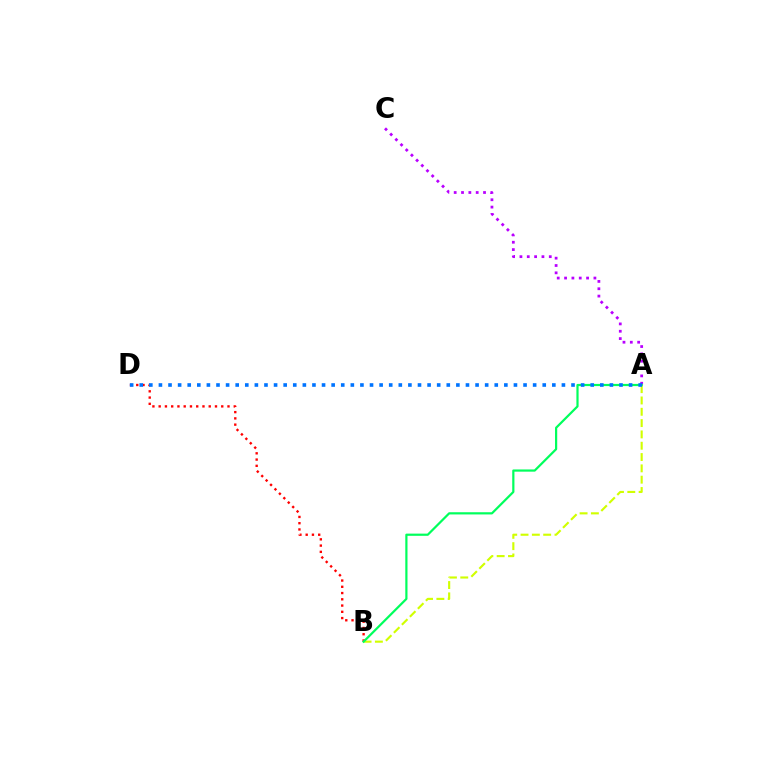{('B', 'D'): [{'color': '#ff0000', 'line_style': 'dotted', 'thickness': 1.7}], ('A', 'C'): [{'color': '#b900ff', 'line_style': 'dotted', 'thickness': 1.99}], ('A', 'B'): [{'color': '#d1ff00', 'line_style': 'dashed', 'thickness': 1.54}, {'color': '#00ff5c', 'line_style': 'solid', 'thickness': 1.59}], ('A', 'D'): [{'color': '#0074ff', 'line_style': 'dotted', 'thickness': 2.61}]}